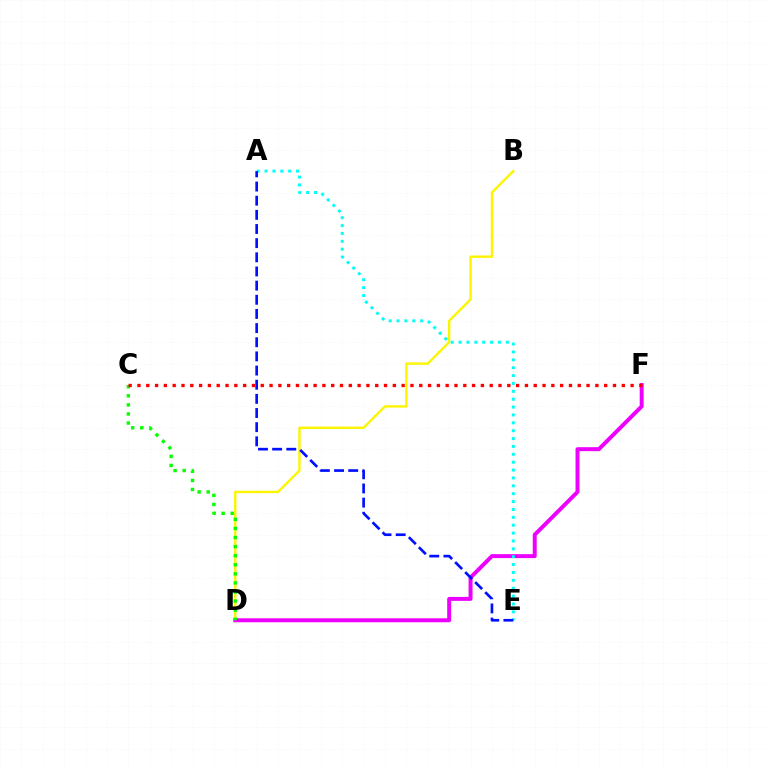{('B', 'D'): [{'color': '#fcf500', 'line_style': 'solid', 'thickness': 1.72}], ('D', 'F'): [{'color': '#ee00ff', 'line_style': 'solid', 'thickness': 2.85}], ('C', 'D'): [{'color': '#08ff00', 'line_style': 'dotted', 'thickness': 2.47}], ('A', 'E'): [{'color': '#00fff6', 'line_style': 'dotted', 'thickness': 2.14}, {'color': '#0010ff', 'line_style': 'dashed', 'thickness': 1.92}], ('C', 'F'): [{'color': '#ff0000', 'line_style': 'dotted', 'thickness': 2.39}]}